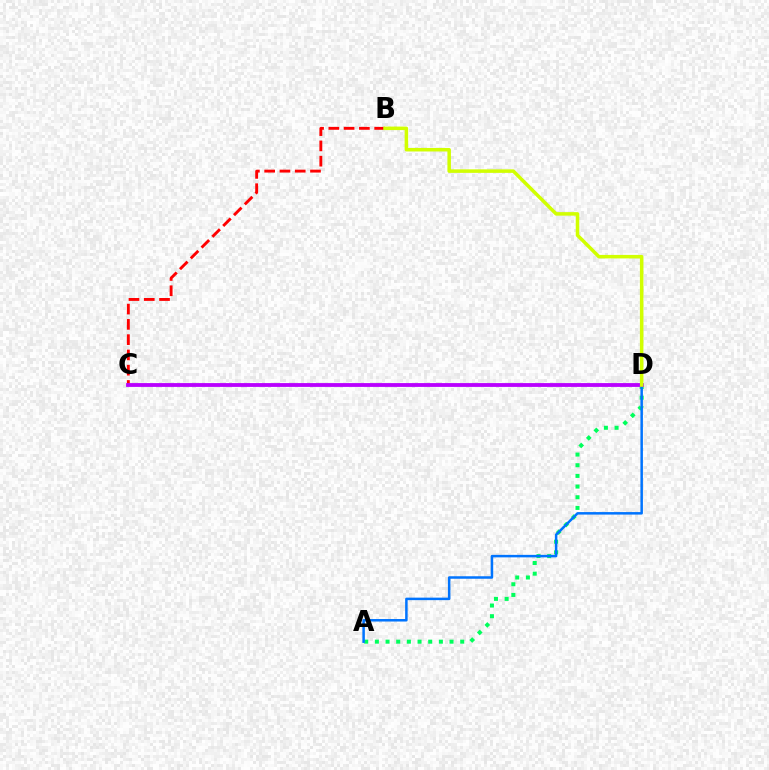{('A', 'D'): [{'color': '#00ff5c', 'line_style': 'dotted', 'thickness': 2.9}, {'color': '#0074ff', 'line_style': 'solid', 'thickness': 1.8}], ('B', 'C'): [{'color': '#ff0000', 'line_style': 'dashed', 'thickness': 2.08}], ('C', 'D'): [{'color': '#b900ff', 'line_style': 'solid', 'thickness': 2.75}], ('B', 'D'): [{'color': '#d1ff00', 'line_style': 'solid', 'thickness': 2.53}]}